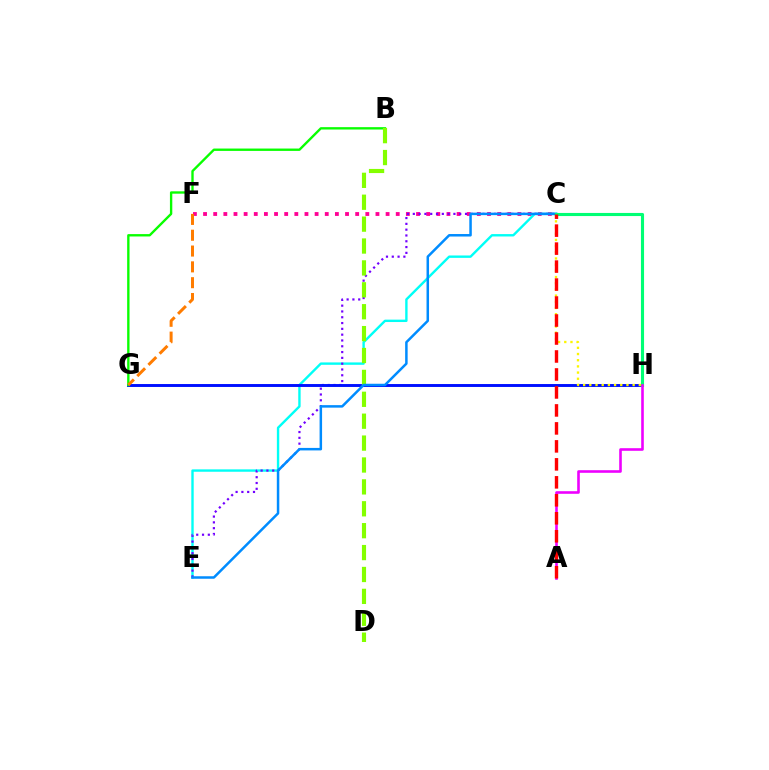{('C', 'F'): [{'color': '#ff0094', 'line_style': 'dotted', 'thickness': 2.76}], ('C', 'E'): [{'color': '#00fff6', 'line_style': 'solid', 'thickness': 1.72}, {'color': '#7200ff', 'line_style': 'dotted', 'thickness': 1.58}, {'color': '#008cff', 'line_style': 'solid', 'thickness': 1.8}], ('G', 'H'): [{'color': '#0010ff', 'line_style': 'solid', 'thickness': 2.1}], ('B', 'G'): [{'color': '#08ff00', 'line_style': 'solid', 'thickness': 1.7}], ('B', 'D'): [{'color': '#84ff00', 'line_style': 'dashed', 'thickness': 2.97}], ('C', 'H'): [{'color': '#fcf500', 'line_style': 'dotted', 'thickness': 1.68}, {'color': '#00ff74', 'line_style': 'solid', 'thickness': 2.24}], ('A', 'H'): [{'color': '#ee00ff', 'line_style': 'solid', 'thickness': 1.88}], ('F', 'G'): [{'color': '#ff7c00', 'line_style': 'dashed', 'thickness': 2.15}], ('A', 'C'): [{'color': '#ff0000', 'line_style': 'dashed', 'thickness': 2.44}]}